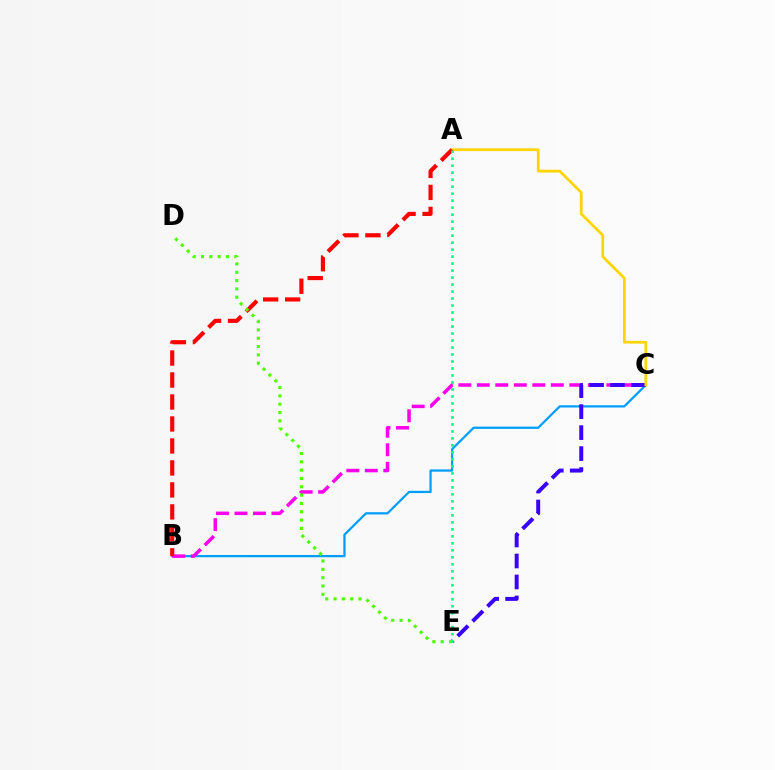{('B', 'C'): [{'color': '#009eff', 'line_style': 'solid', 'thickness': 1.62}, {'color': '#ff00ed', 'line_style': 'dashed', 'thickness': 2.51}], ('C', 'E'): [{'color': '#3700ff', 'line_style': 'dashed', 'thickness': 2.85}], ('A', 'C'): [{'color': '#ffd500', 'line_style': 'solid', 'thickness': 1.98}], ('A', 'B'): [{'color': '#ff0000', 'line_style': 'dashed', 'thickness': 2.99}], ('A', 'E'): [{'color': '#00ff86', 'line_style': 'dotted', 'thickness': 1.9}], ('D', 'E'): [{'color': '#4fff00', 'line_style': 'dotted', 'thickness': 2.26}]}